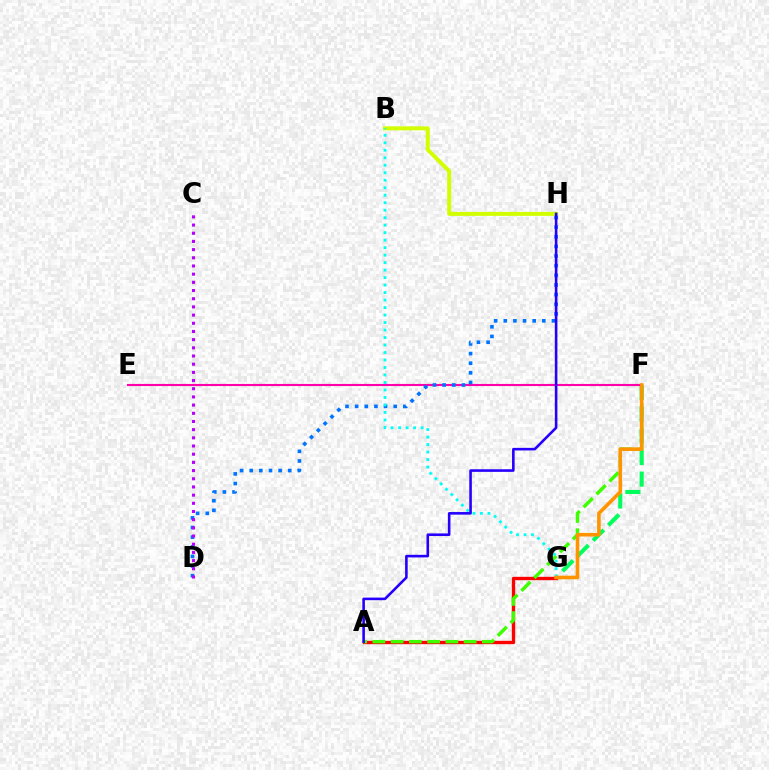{('F', 'G'): [{'color': '#00ff5c', 'line_style': 'dashed', 'thickness': 2.94}, {'color': '#ff9400', 'line_style': 'solid', 'thickness': 2.6}], ('A', 'G'): [{'color': '#ff0000', 'line_style': 'solid', 'thickness': 2.42}], ('E', 'F'): [{'color': '#ff00ac', 'line_style': 'solid', 'thickness': 1.52}], ('B', 'H'): [{'color': '#d1ff00', 'line_style': 'solid', 'thickness': 2.87}], ('D', 'H'): [{'color': '#0074ff', 'line_style': 'dotted', 'thickness': 2.62}], ('A', 'F'): [{'color': '#3dff00', 'line_style': 'dashed', 'thickness': 2.48}], ('B', 'G'): [{'color': '#00fff6', 'line_style': 'dotted', 'thickness': 2.04}], ('C', 'D'): [{'color': '#b900ff', 'line_style': 'dotted', 'thickness': 2.22}], ('A', 'H'): [{'color': '#2500ff', 'line_style': 'solid', 'thickness': 1.87}]}